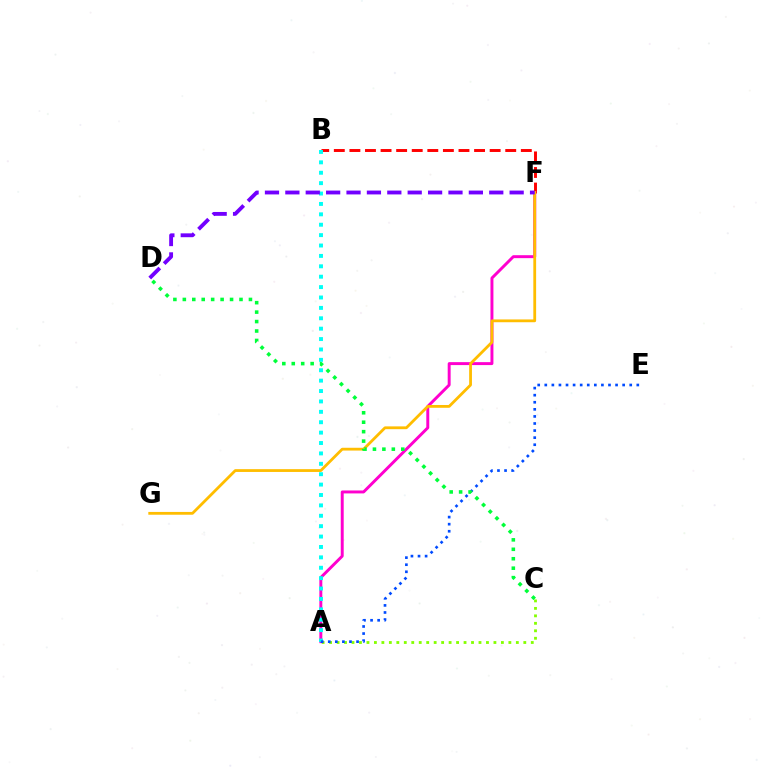{('B', 'F'): [{'color': '#ff0000', 'line_style': 'dashed', 'thickness': 2.12}], ('A', 'C'): [{'color': '#84ff00', 'line_style': 'dotted', 'thickness': 2.03}], ('A', 'F'): [{'color': '#ff00cf', 'line_style': 'solid', 'thickness': 2.12}], ('F', 'G'): [{'color': '#ffbd00', 'line_style': 'solid', 'thickness': 2.01}], ('A', 'B'): [{'color': '#00fff6', 'line_style': 'dotted', 'thickness': 2.82}], ('A', 'E'): [{'color': '#004bff', 'line_style': 'dotted', 'thickness': 1.92}], ('C', 'D'): [{'color': '#00ff39', 'line_style': 'dotted', 'thickness': 2.57}], ('D', 'F'): [{'color': '#7200ff', 'line_style': 'dashed', 'thickness': 2.77}]}